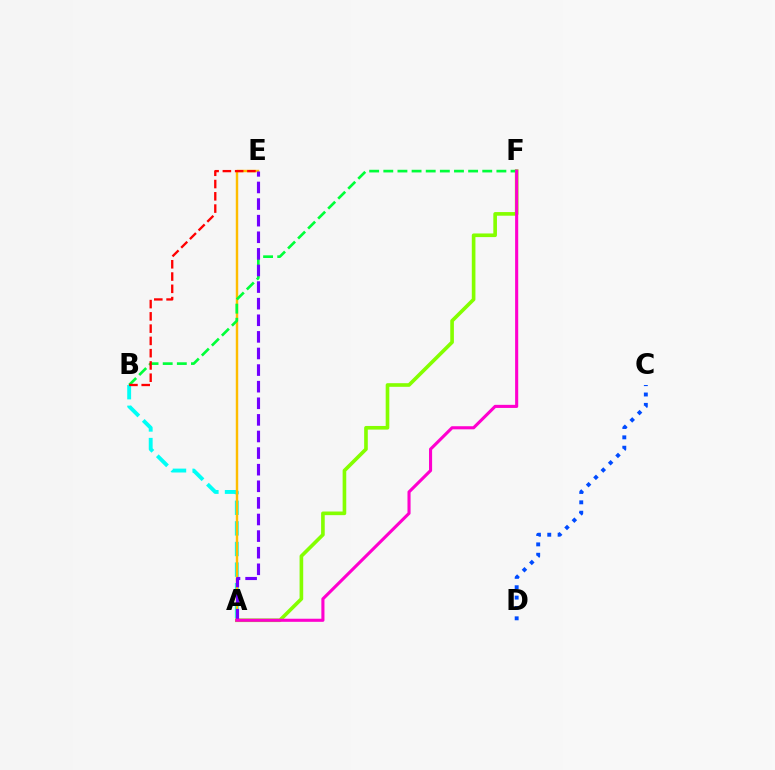{('A', 'F'): [{'color': '#84ff00', 'line_style': 'solid', 'thickness': 2.62}, {'color': '#ff00cf', 'line_style': 'solid', 'thickness': 2.23}], ('A', 'B'): [{'color': '#00fff6', 'line_style': 'dashed', 'thickness': 2.8}], ('A', 'E'): [{'color': '#ffbd00', 'line_style': 'solid', 'thickness': 1.76}, {'color': '#7200ff', 'line_style': 'dashed', 'thickness': 2.26}], ('C', 'D'): [{'color': '#004bff', 'line_style': 'dotted', 'thickness': 2.82}], ('B', 'F'): [{'color': '#00ff39', 'line_style': 'dashed', 'thickness': 1.92}], ('B', 'E'): [{'color': '#ff0000', 'line_style': 'dashed', 'thickness': 1.67}]}